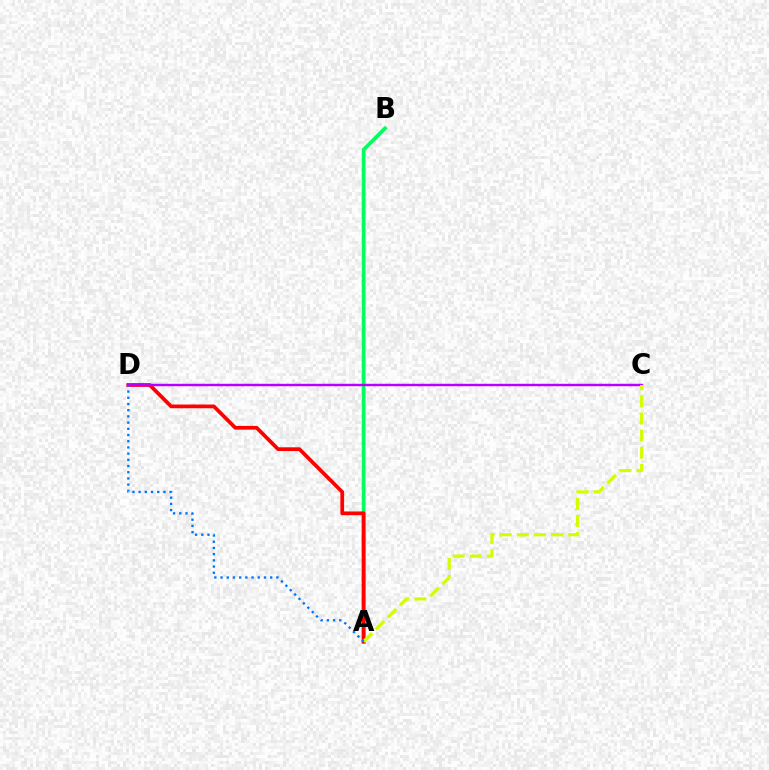{('A', 'B'): [{'color': '#00ff5c', 'line_style': 'solid', 'thickness': 2.66}], ('A', 'D'): [{'color': '#ff0000', 'line_style': 'solid', 'thickness': 2.69}, {'color': '#0074ff', 'line_style': 'dotted', 'thickness': 1.69}], ('C', 'D'): [{'color': '#b900ff', 'line_style': 'solid', 'thickness': 1.75}], ('A', 'C'): [{'color': '#d1ff00', 'line_style': 'dashed', 'thickness': 2.33}]}